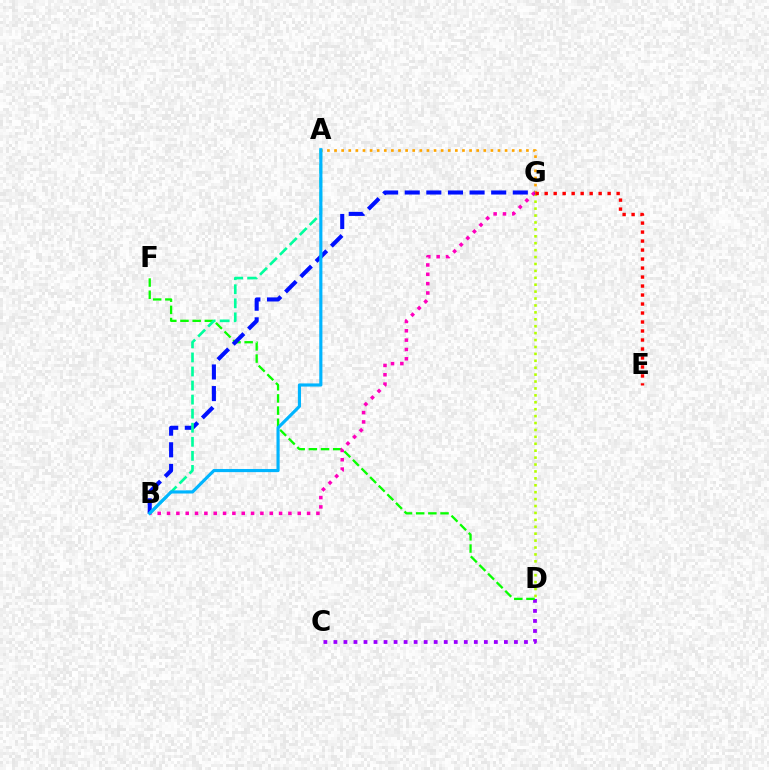{('C', 'D'): [{'color': '#9b00ff', 'line_style': 'dotted', 'thickness': 2.73}], ('D', 'G'): [{'color': '#b3ff00', 'line_style': 'dotted', 'thickness': 1.88}], ('D', 'F'): [{'color': '#08ff00', 'line_style': 'dashed', 'thickness': 1.65}], ('A', 'G'): [{'color': '#ffa500', 'line_style': 'dotted', 'thickness': 1.93}], ('B', 'G'): [{'color': '#ff00bd', 'line_style': 'dotted', 'thickness': 2.54}, {'color': '#0010ff', 'line_style': 'dashed', 'thickness': 2.94}], ('E', 'G'): [{'color': '#ff0000', 'line_style': 'dotted', 'thickness': 2.44}], ('A', 'B'): [{'color': '#00ff9d', 'line_style': 'dashed', 'thickness': 1.91}, {'color': '#00b5ff', 'line_style': 'solid', 'thickness': 2.26}]}